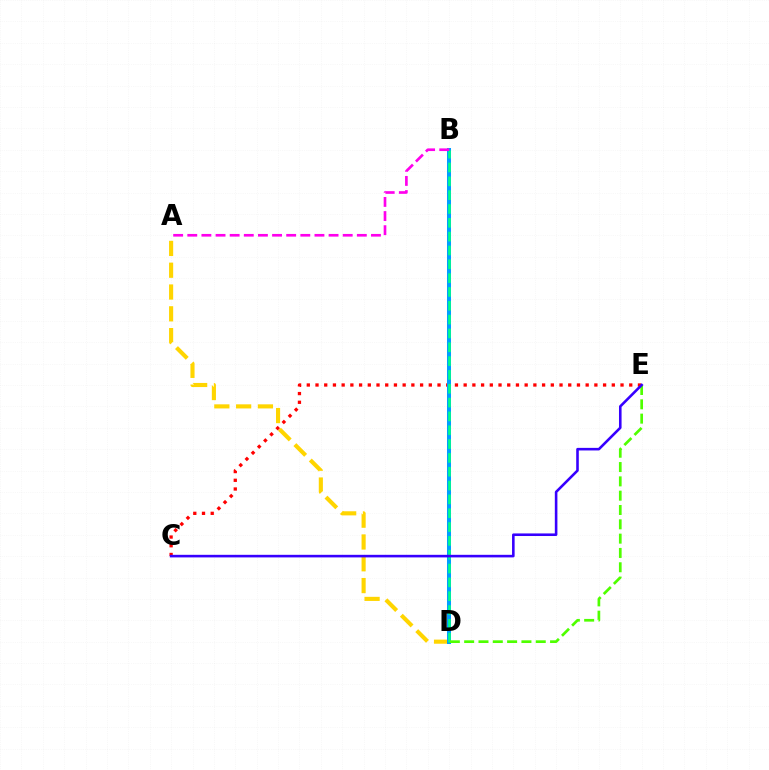{('A', 'D'): [{'color': '#ffd500', 'line_style': 'dashed', 'thickness': 2.96}], ('C', 'E'): [{'color': '#ff0000', 'line_style': 'dotted', 'thickness': 2.37}, {'color': '#3700ff', 'line_style': 'solid', 'thickness': 1.86}], ('B', 'D'): [{'color': '#009eff', 'line_style': 'solid', 'thickness': 2.88}, {'color': '#00ff86', 'line_style': 'dashed', 'thickness': 1.88}], ('D', 'E'): [{'color': '#4fff00', 'line_style': 'dashed', 'thickness': 1.95}], ('A', 'B'): [{'color': '#ff00ed', 'line_style': 'dashed', 'thickness': 1.92}]}